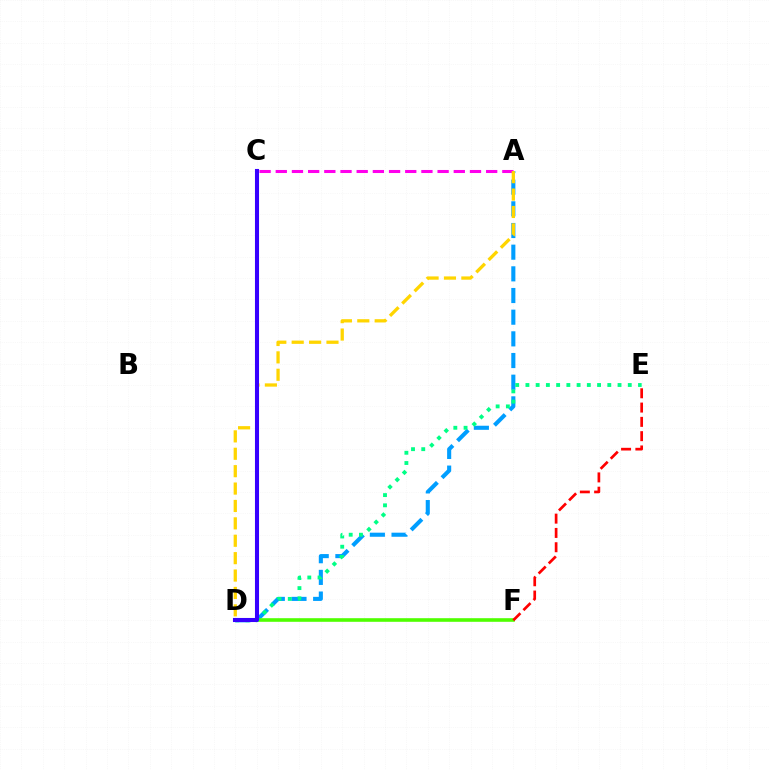{('A', 'D'): [{'color': '#009eff', 'line_style': 'dashed', 'thickness': 2.94}, {'color': '#ffd500', 'line_style': 'dashed', 'thickness': 2.36}], ('D', 'F'): [{'color': '#4fff00', 'line_style': 'solid', 'thickness': 2.6}], ('A', 'C'): [{'color': '#ff00ed', 'line_style': 'dashed', 'thickness': 2.2}], ('D', 'E'): [{'color': '#00ff86', 'line_style': 'dotted', 'thickness': 2.78}], ('E', 'F'): [{'color': '#ff0000', 'line_style': 'dashed', 'thickness': 1.94}], ('C', 'D'): [{'color': '#3700ff', 'line_style': 'solid', 'thickness': 2.93}]}